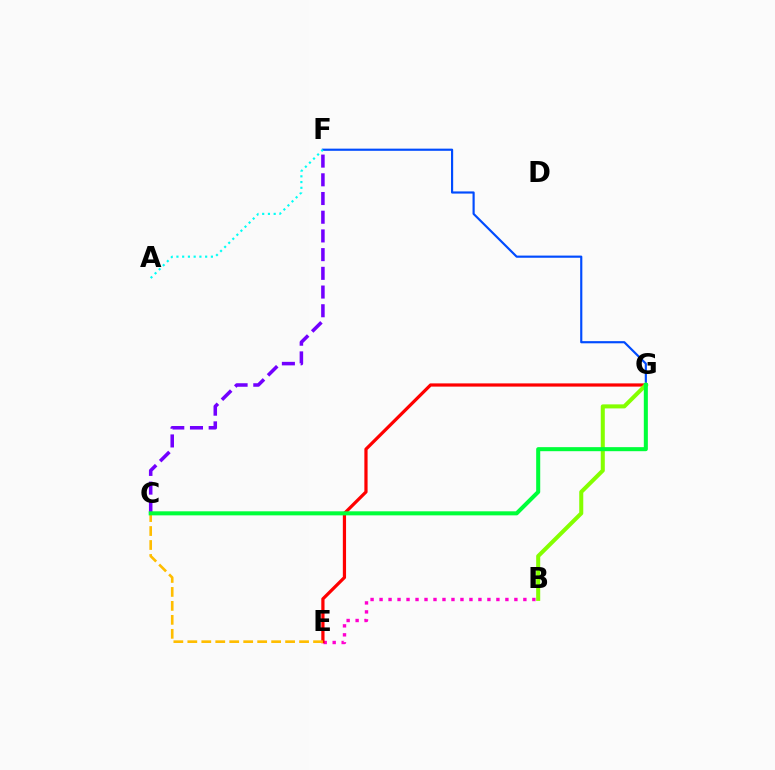{('C', 'F'): [{'color': '#7200ff', 'line_style': 'dashed', 'thickness': 2.54}], ('F', 'G'): [{'color': '#004bff', 'line_style': 'solid', 'thickness': 1.56}], ('B', 'E'): [{'color': '#ff00cf', 'line_style': 'dotted', 'thickness': 2.44}], ('E', 'G'): [{'color': '#ff0000', 'line_style': 'solid', 'thickness': 2.32}], ('A', 'F'): [{'color': '#00fff6', 'line_style': 'dotted', 'thickness': 1.56}], ('C', 'E'): [{'color': '#ffbd00', 'line_style': 'dashed', 'thickness': 1.9}], ('B', 'G'): [{'color': '#84ff00', 'line_style': 'solid', 'thickness': 2.91}], ('C', 'G'): [{'color': '#00ff39', 'line_style': 'solid', 'thickness': 2.91}]}